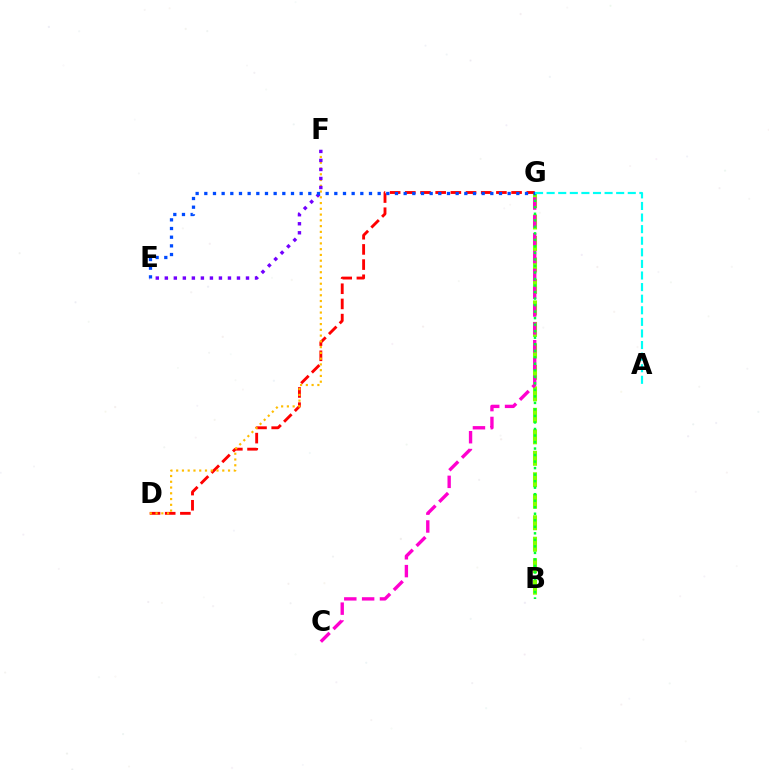{('B', 'G'): [{'color': '#84ff00', 'line_style': 'dashed', 'thickness': 2.92}, {'color': '#00ff39', 'line_style': 'dotted', 'thickness': 1.77}], ('D', 'G'): [{'color': '#ff0000', 'line_style': 'dashed', 'thickness': 2.06}], ('C', 'G'): [{'color': '#ff00cf', 'line_style': 'dashed', 'thickness': 2.42}], ('D', 'F'): [{'color': '#ffbd00', 'line_style': 'dotted', 'thickness': 1.57}], ('E', 'F'): [{'color': '#7200ff', 'line_style': 'dotted', 'thickness': 2.45}], ('E', 'G'): [{'color': '#004bff', 'line_style': 'dotted', 'thickness': 2.35}], ('A', 'G'): [{'color': '#00fff6', 'line_style': 'dashed', 'thickness': 1.57}]}